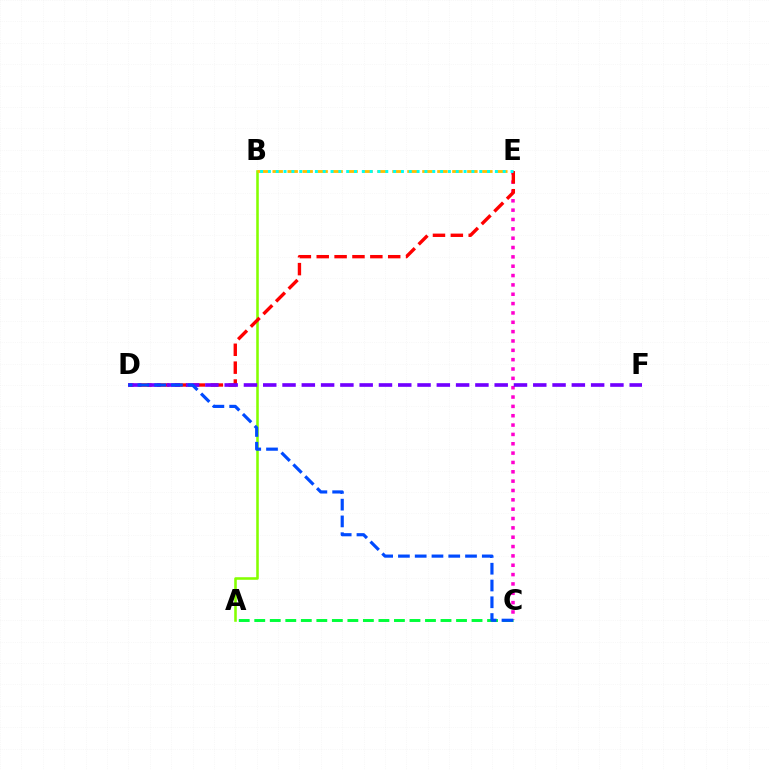{('A', 'B'): [{'color': '#84ff00', 'line_style': 'solid', 'thickness': 1.85}], ('B', 'E'): [{'color': '#ffbd00', 'line_style': 'dashed', 'thickness': 2.03}, {'color': '#00fff6', 'line_style': 'dotted', 'thickness': 2.13}], ('A', 'C'): [{'color': '#00ff39', 'line_style': 'dashed', 'thickness': 2.11}], ('C', 'E'): [{'color': '#ff00cf', 'line_style': 'dotted', 'thickness': 2.54}], ('D', 'E'): [{'color': '#ff0000', 'line_style': 'dashed', 'thickness': 2.43}], ('D', 'F'): [{'color': '#7200ff', 'line_style': 'dashed', 'thickness': 2.62}], ('C', 'D'): [{'color': '#004bff', 'line_style': 'dashed', 'thickness': 2.28}]}